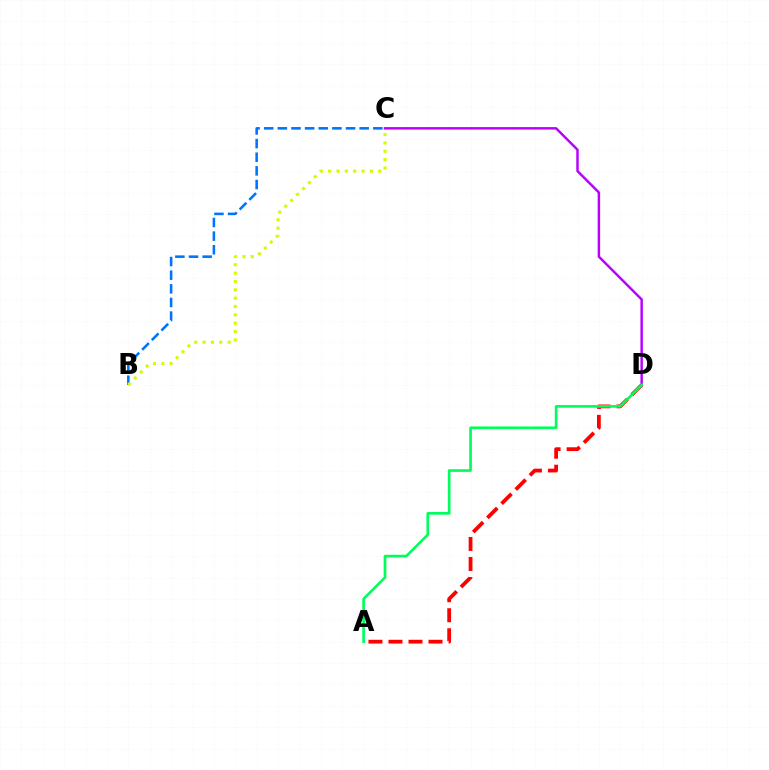{('A', 'D'): [{'color': '#ff0000', 'line_style': 'dashed', 'thickness': 2.72}, {'color': '#00ff5c', 'line_style': 'solid', 'thickness': 1.93}], ('C', 'D'): [{'color': '#b900ff', 'line_style': 'solid', 'thickness': 1.77}], ('B', 'C'): [{'color': '#0074ff', 'line_style': 'dashed', 'thickness': 1.85}, {'color': '#d1ff00', 'line_style': 'dotted', 'thickness': 2.27}]}